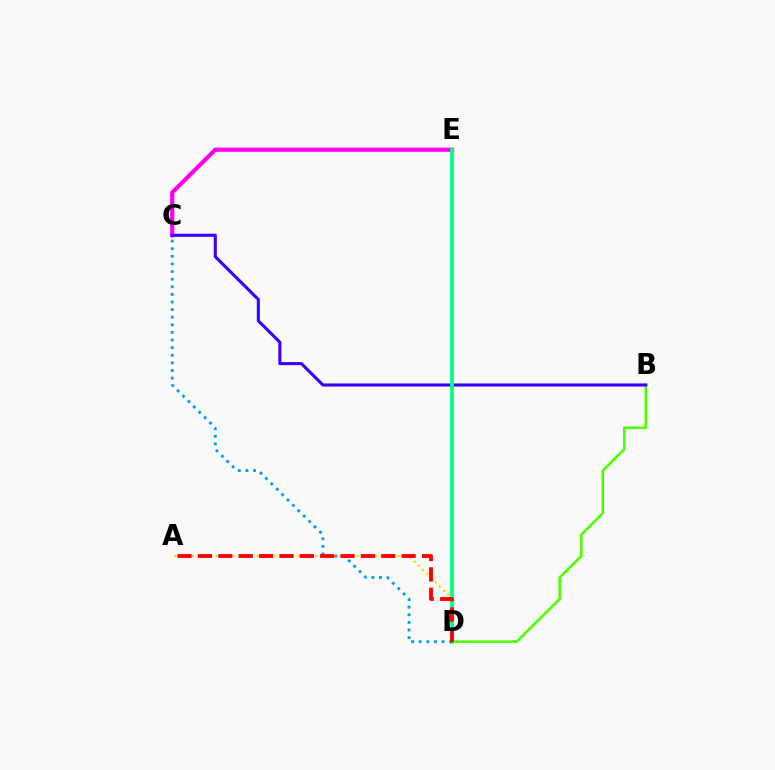{('C', 'E'): [{'color': '#ff00ed', 'line_style': 'solid', 'thickness': 3.0}], ('B', 'D'): [{'color': '#4fff00', 'line_style': 'solid', 'thickness': 1.88}], ('A', 'D'): [{'color': '#ffd500', 'line_style': 'dotted', 'thickness': 1.6}, {'color': '#ff0000', 'line_style': 'dashed', 'thickness': 2.77}], ('B', 'C'): [{'color': '#3700ff', 'line_style': 'solid', 'thickness': 2.21}], ('D', 'E'): [{'color': '#00ff86', 'line_style': 'solid', 'thickness': 2.72}], ('C', 'D'): [{'color': '#009eff', 'line_style': 'dotted', 'thickness': 2.07}]}